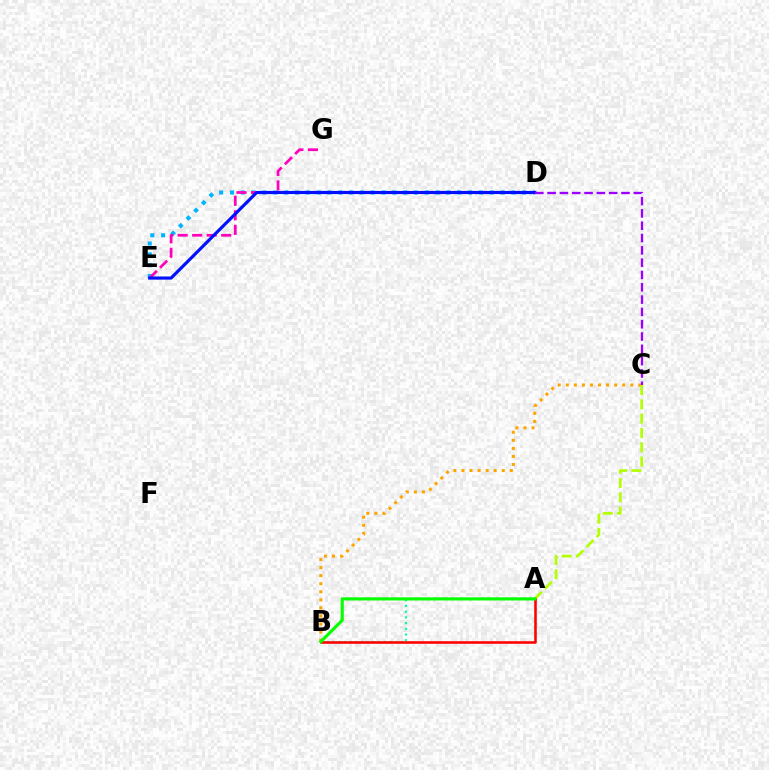{('D', 'E'): [{'color': '#00b5ff', 'line_style': 'dotted', 'thickness': 2.94}, {'color': '#0010ff', 'line_style': 'solid', 'thickness': 2.27}], ('E', 'G'): [{'color': '#ff00bd', 'line_style': 'dashed', 'thickness': 1.97}], ('B', 'C'): [{'color': '#ffa500', 'line_style': 'dotted', 'thickness': 2.19}], ('A', 'C'): [{'color': '#b3ff00', 'line_style': 'dashed', 'thickness': 1.94}], ('A', 'B'): [{'color': '#00ff9d', 'line_style': 'dotted', 'thickness': 1.55}, {'color': '#ff0000', 'line_style': 'solid', 'thickness': 1.85}, {'color': '#08ff00', 'line_style': 'solid', 'thickness': 2.26}], ('C', 'D'): [{'color': '#9b00ff', 'line_style': 'dashed', 'thickness': 1.67}]}